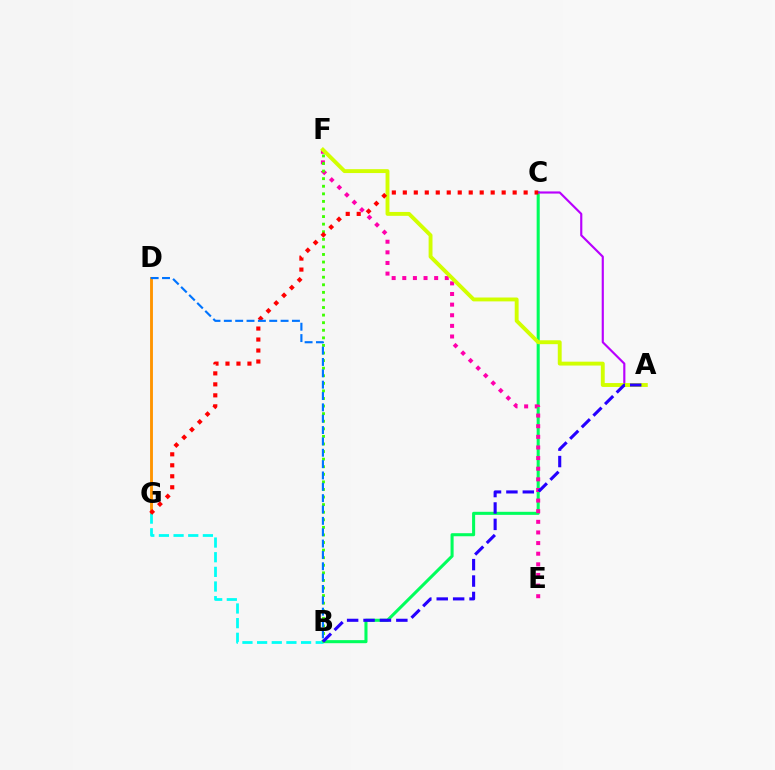{('B', 'C'): [{'color': '#00ff5c', 'line_style': 'solid', 'thickness': 2.2}], ('D', 'G'): [{'color': '#ff9400', 'line_style': 'solid', 'thickness': 2.07}], ('A', 'C'): [{'color': '#b900ff', 'line_style': 'solid', 'thickness': 1.55}], ('E', 'F'): [{'color': '#ff00ac', 'line_style': 'dotted', 'thickness': 2.89}], ('A', 'F'): [{'color': '#d1ff00', 'line_style': 'solid', 'thickness': 2.8}], ('B', 'G'): [{'color': '#00fff6', 'line_style': 'dashed', 'thickness': 1.99}], ('B', 'F'): [{'color': '#3dff00', 'line_style': 'dotted', 'thickness': 2.06}], ('A', 'B'): [{'color': '#2500ff', 'line_style': 'dashed', 'thickness': 2.23}], ('C', 'G'): [{'color': '#ff0000', 'line_style': 'dotted', 'thickness': 2.98}], ('B', 'D'): [{'color': '#0074ff', 'line_style': 'dashed', 'thickness': 1.54}]}